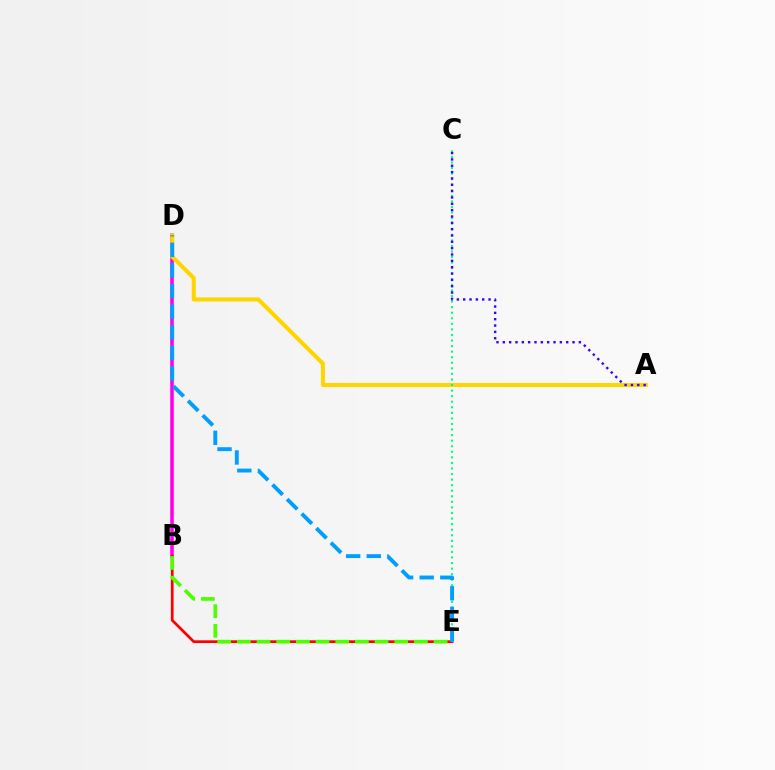{('B', 'D'): [{'color': '#ff00ed', 'line_style': 'solid', 'thickness': 2.56}], ('B', 'E'): [{'color': '#ff0000', 'line_style': 'solid', 'thickness': 1.96}, {'color': '#4fff00', 'line_style': 'dashed', 'thickness': 2.67}], ('A', 'D'): [{'color': '#ffd500', 'line_style': 'solid', 'thickness': 2.92}], ('C', 'E'): [{'color': '#00ff86', 'line_style': 'dotted', 'thickness': 1.51}], ('D', 'E'): [{'color': '#009eff', 'line_style': 'dashed', 'thickness': 2.8}], ('A', 'C'): [{'color': '#3700ff', 'line_style': 'dotted', 'thickness': 1.72}]}